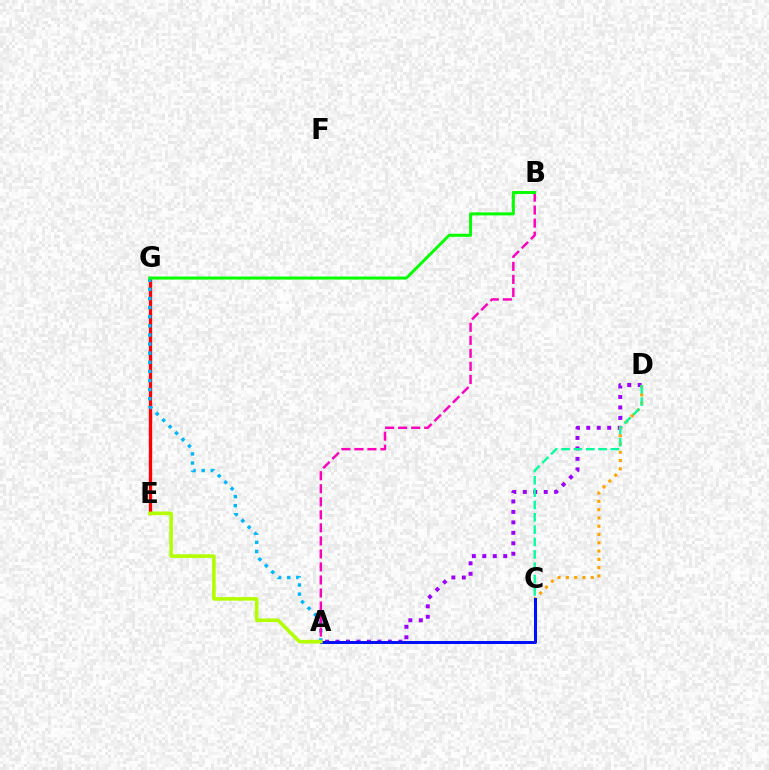{('E', 'G'): [{'color': '#ff0000', 'line_style': 'solid', 'thickness': 2.4}], ('A', 'G'): [{'color': '#00b5ff', 'line_style': 'dotted', 'thickness': 2.48}], ('A', 'D'): [{'color': '#9b00ff', 'line_style': 'dotted', 'thickness': 2.84}], ('C', 'D'): [{'color': '#ffa500', 'line_style': 'dotted', 'thickness': 2.25}, {'color': '#00ff9d', 'line_style': 'dashed', 'thickness': 1.68}], ('A', 'B'): [{'color': '#ff00bd', 'line_style': 'dashed', 'thickness': 1.77}], ('A', 'C'): [{'color': '#0010ff', 'line_style': 'solid', 'thickness': 2.17}], ('A', 'E'): [{'color': '#b3ff00', 'line_style': 'solid', 'thickness': 2.59}], ('B', 'G'): [{'color': '#08ff00', 'line_style': 'solid', 'thickness': 2.18}]}